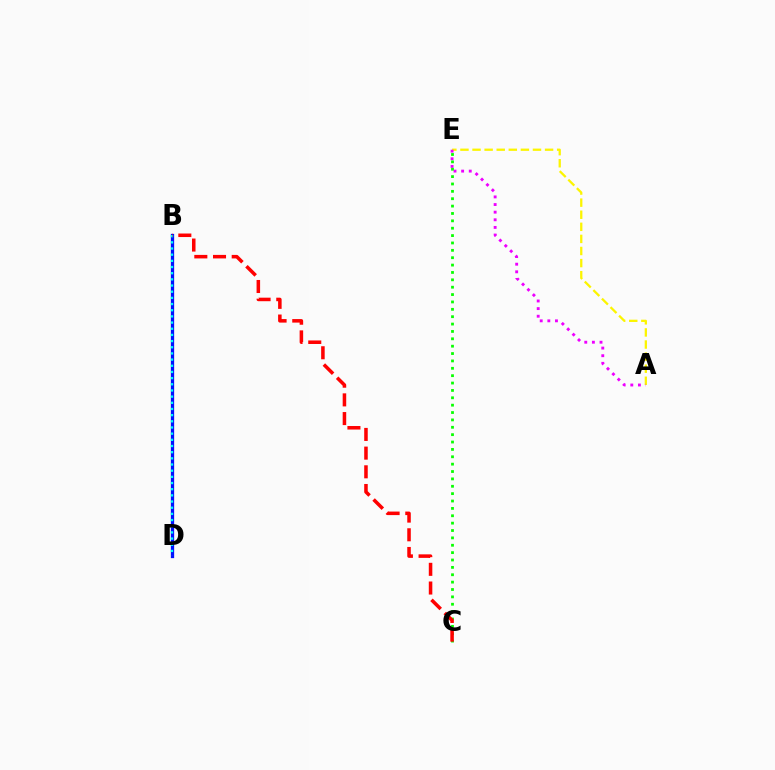{('B', 'D'): [{'color': '#0010ff', 'line_style': 'solid', 'thickness': 2.36}, {'color': '#00fff6', 'line_style': 'dotted', 'thickness': 1.68}], ('A', 'E'): [{'color': '#fcf500', 'line_style': 'dashed', 'thickness': 1.64}, {'color': '#ee00ff', 'line_style': 'dotted', 'thickness': 2.07}], ('C', 'E'): [{'color': '#08ff00', 'line_style': 'dotted', 'thickness': 2.0}], ('B', 'C'): [{'color': '#ff0000', 'line_style': 'dashed', 'thickness': 2.54}]}